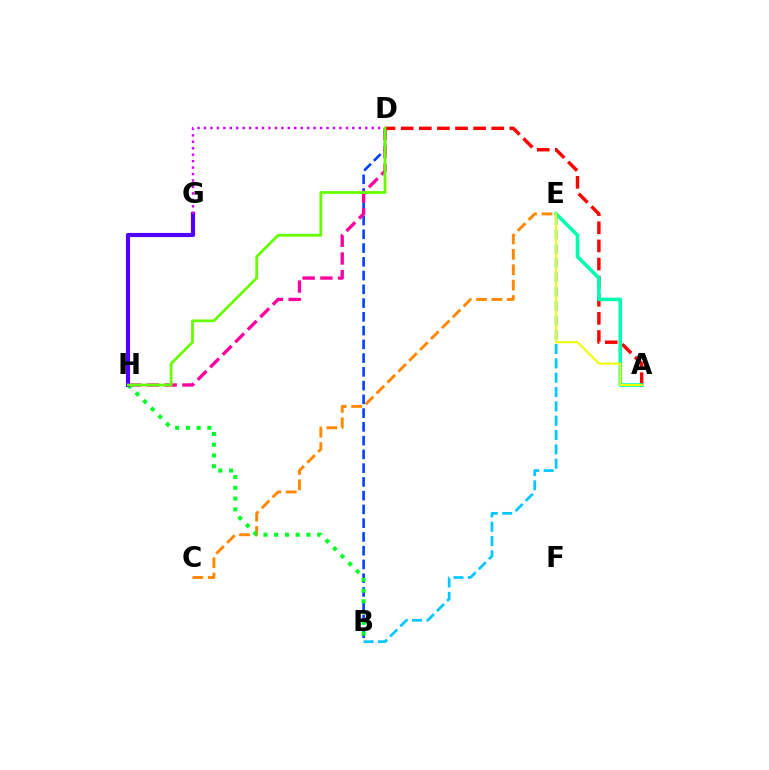{('B', 'E'): [{'color': '#00c7ff', 'line_style': 'dashed', 'thickness': 1.95}], ('B', 'D'): [{'color': '#003fff', 'line_style': 'dashed', 'thickness': 1.87}], ('C', 'E'): [{'color': '#ff8800', 'line_style': 'dashed', 'thickness': 2.09}], ('D', 'H'): [{'color': '#ff00a0', 'line_style': 'dashed', 'thickness': 2.41}, {'color': '#66ff00', 'line_style': 'solid', 'thickness': 1.99}], ('B', 'H'): [{'color': '#00ff27', 'line_style': 'dotted', 'thickness': 2.92}], ('A', 'D'): [{'color': '#ff0000', 'line_style': 'dashed', 'thickness': 2.46}], ('G', 'H'): [{'color': '#4f00ff', 'line_style': 'solid', 'thickness': 2.99}], ('D', 'G'): [{'color': '#d600ff', 'line_style': 'dotted', 'thickness': 1.75}], ('A', 'E'): [{'color': '#00ffaf', 'line_style': 'solid', 'thickness': 2.6}, {'color': '#eeff00', 'line_style': 'solid', 'thickness': 1.5}]}